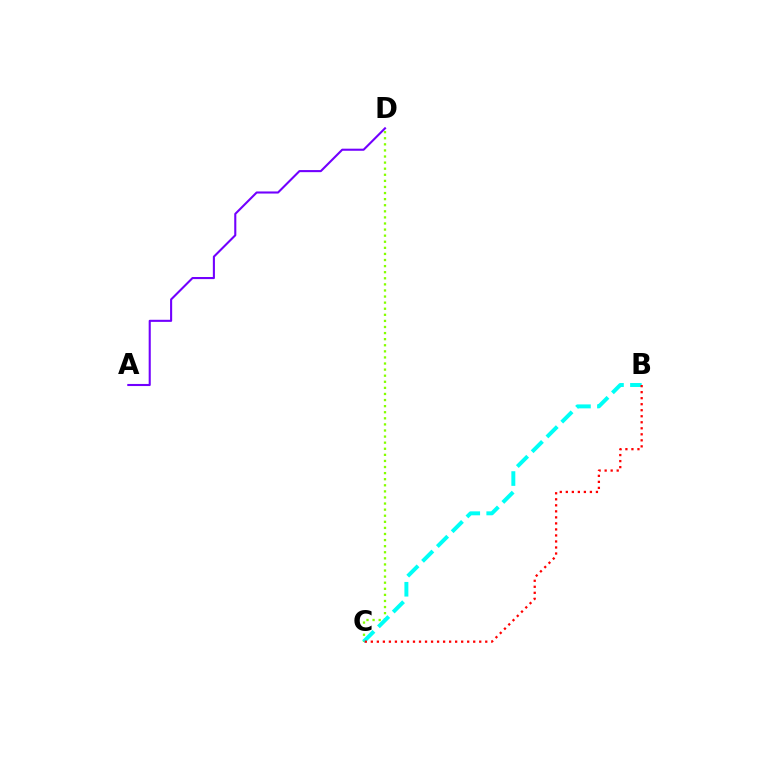{('C', 'D'): [{'color': '#84ff00', 'line_style': 'dotted', 'thickness': 1.65}], ('B', 'C'): [{'color': '#00fff6', 'line_style': 'dashed', 'thickness': 2.84}, {'color': '#ff0000', 'line_style': 'dotted', 'thickness': 1.64}], ('A', 'D'): [{'color': '#7200ff', 'line_style': 'solid', 'thickness': 1.51}]}